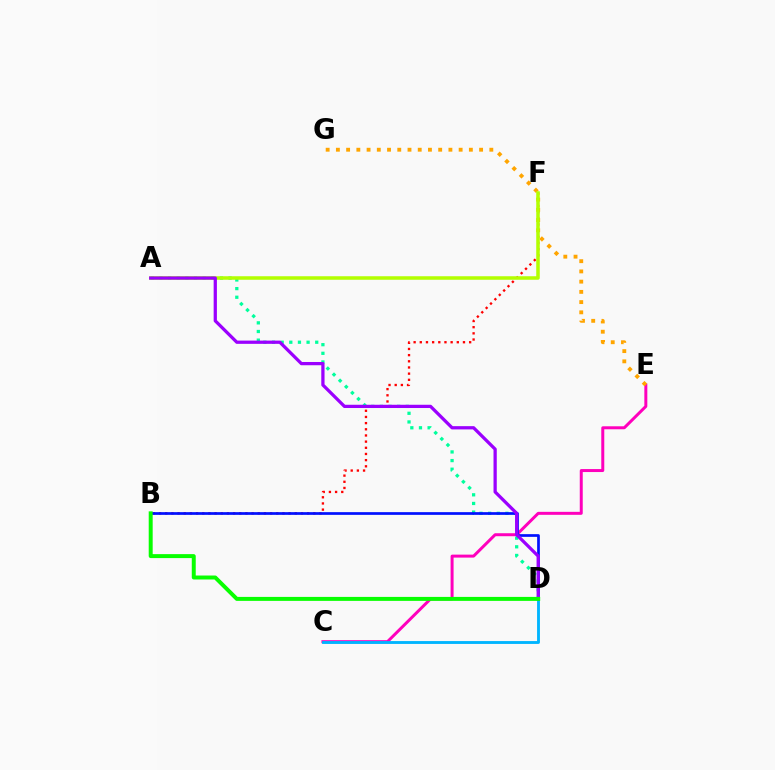{('B', 'F'): [{'color': '#ff0000', 'line_style': 'dotted', 'thickness': 1.68}], ('C', 'E'): [{'color': '#ff00bd', 'line_style': 'solid', 'thickness': 2.15}], ('A', 'D'): [{'color': '#00ff9d', 'line_style': 'dotted', 'thickness': 2.35}, {'color': '#9b00ff', 'line_style': 'solid', 'thickness': 2.34}], ('B', 'D'): [{'color': '#0010ff', 'line_style': 'solid', 'thickness': 1.95}, {'color': '#08ff00', 'line_style': 'solid', 'thickness': 2.85}], ('C', 'D'): [{'color': '#00b5ff', 'line_style': 'solid', 'thickness': 2.06}], ('E', 'G'): [{'color': '#ffa500', 'line_style': 'dotted', 'thickness': 2.78}], ('A', 'F'): [{'color': '#b3ff00', 'line_style': 'solid', 'thickness': 2.54}]}